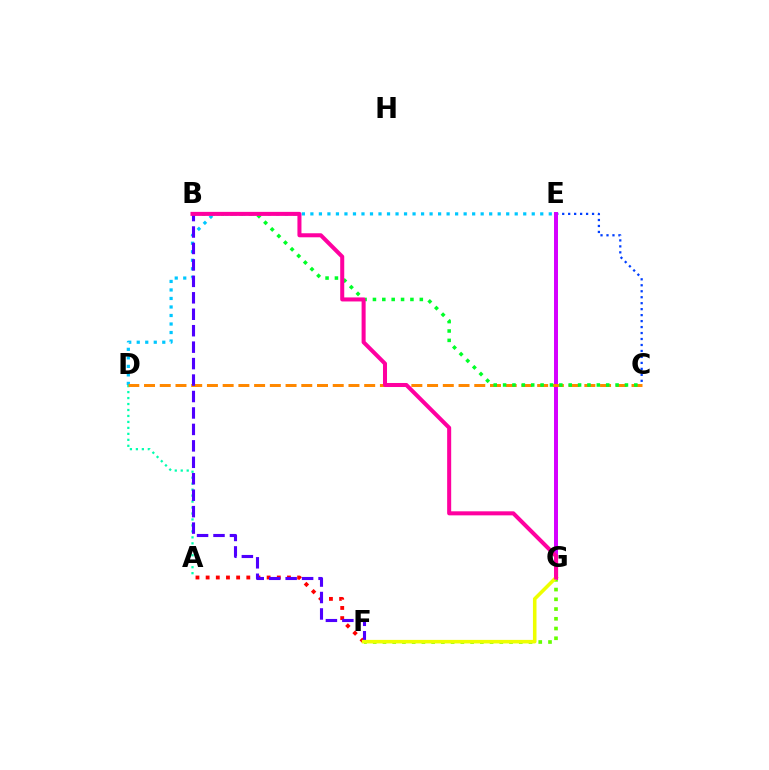{('F', 'G'): [{'color': '#66ff00', 'line_style': 'dotted', 'thickness': 2.65}, {'color': '#eeff00', 'line_style': 'solid', 'thickness': 2.56}], ('C', 'E'): [{'color': '#003fff', 'line_style': 'dotted', 'thickness': 1.62}], ('A', 'D'): [{'color': '#00ffaf', 'line_style': 'dotted', 'thickness': 1.62}], ('E', 'G'): [{'color': '#d600ff', 'line_style': 'solid', 'thickness': 2.86}], ('D', 'E'): [{'color': '#00c7ff', 'line_style': 'dotted', 'thickness': 2.31}], ('C', 'D'): [{'color': '#ff8800', 'line_style': 'dashed', 'thickness': 2.14}], ('A', 'F'): [{'color': '#ff0000', 'line_style': 'dotted', 'thickness': 2.76}], ('B', 'C'): [{'color': '#00ff27', 'line_style': 'dotted', 'thickness': 2.55}], ('B', 'F'): [{'color': '#4f00ff', 'line_style': 'dashed', 'thickness': 2.23}], ('B', 'G'): [{'color': '#ff00a0', 'line_style': 'solid', 'thickness': 2.9}]}